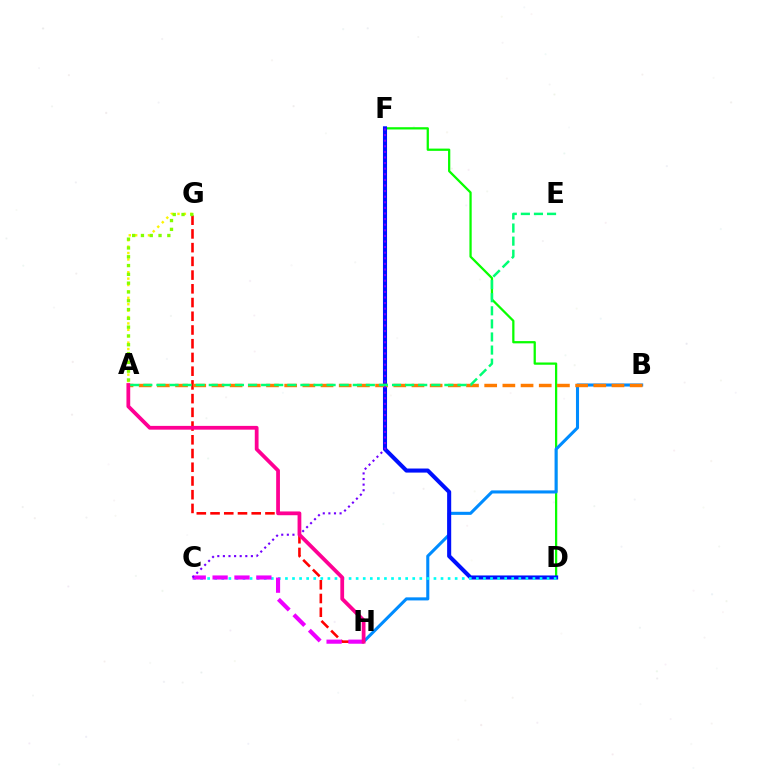{('G', 'H'): [{'color': '#ff0000', 'line_style': 'dashed', 'thickness': 1.86}], ('D', 'F'): [{'color': '#08ff00', 'line_style': 'solid', 'thickness': 1.63}, {'color': '#0010ff', 'line_style': 'solid', 'thickness': 2.93}], ('B', 'H'): [{'color': '#008cff', 'line_style': 'solid', 'thickness': 2.21}], ('A', 'G'): [{'color': '#fcf500', 'line_style': 'dotted', 'thickness': 1.74}, {'color': '#84ff00', 'line_style': 'dotted', 'thickness': 2.39}], ('A', 'B'): [{'color': '#ff7c00', 'line_style': 'dashed', 'thickness': 2.47}], ('C', 'D'): [{'color': '#00fff6', 'line_style': 'dotted', 'thickness': 1.92}], ('C', 'H'): [{'color': '#ee00ff', 'line_style': 'dashed', 'thickness': 2.97}], ('C', 'F'): [{'color': '#7200ff', 'line_style': 'dotted', 'thickness': 1.52}], ('A', 'H'): [{'color': '#ff0094', 'line_style': 'solid', 'thickness': 2.71}], ('A', 'E'): [{'color': '#00ff74', 'line_style': 'dashed', 'thickness': 1.78}]}